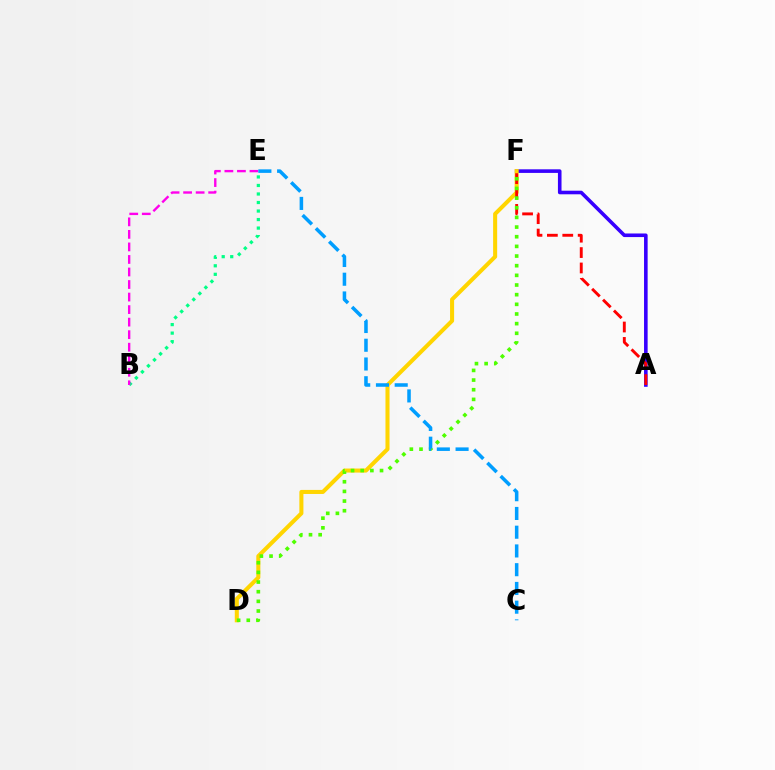{('A', 'F'): [{'color': '#3700ff', 'line_style': 'solid', 'thickness': 2.59}, {'color': '#ff0000', 'line_style': 'dashed', 'thickness': 2.09}], ('D', 'F'): [{'color': '#ffd500', 'line_style': 'solid', 'thickness': 2.91}, {'color': '#4fff00', 'line_style': 'dotted', 'thickness': 2.62}], ('B', 'E'): [{'color': '#00ff86', 'line_style': 'dotted', 'thickness': 2.32}, {'color': '#ff00ed', 'line_style': 'dashed', 'thickness': 1.7}], ('C', 'E'): [{'color': '#009eff', 'line_style': 'dashed', 'thickness': 2.55}]}